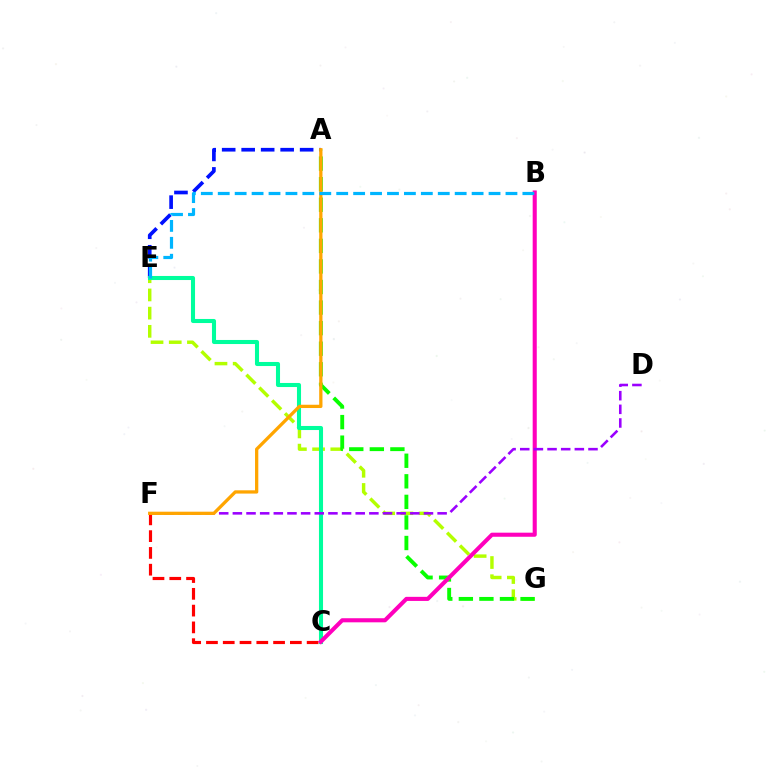{('E', 'G'): [{'color': '#b3ff00', 'line_style': 'dashed', 'thickness': 2.47}], ('A', 'E'): [{'color': '#0010ff', 'line_style': 'dashed', 'thickness': 2.65}], ('C', 'F'): [{'color': '#ff0000', 'line_style': 'dashed', 'thickness': 2.28}], ('C', 'E'): [{'color': '#00ff9d', 'line_style': 'solid', 'thickness': 2.93}], ('A', 'G'): [{'color': '#08ff00', 'line_style': 'dashed', 'thickness': 2.79}], ('B', 'C'): [{'color': '#ff00bd', 'line_style': 'solid', 'thickness': 2.94}], ('D', 'F'): [{'color': '#9b00ff', 'line_style': 'dashed', 'thickness': 1.85}], ('A', 'F'): [{'color': '#ffa500', 'line_style': 'solid', 'thickness': 2.36}], ('B', 'E'): [{'color': '#00b5ff', 'line_style': 'dashed', 'thickness': 2.3}]}